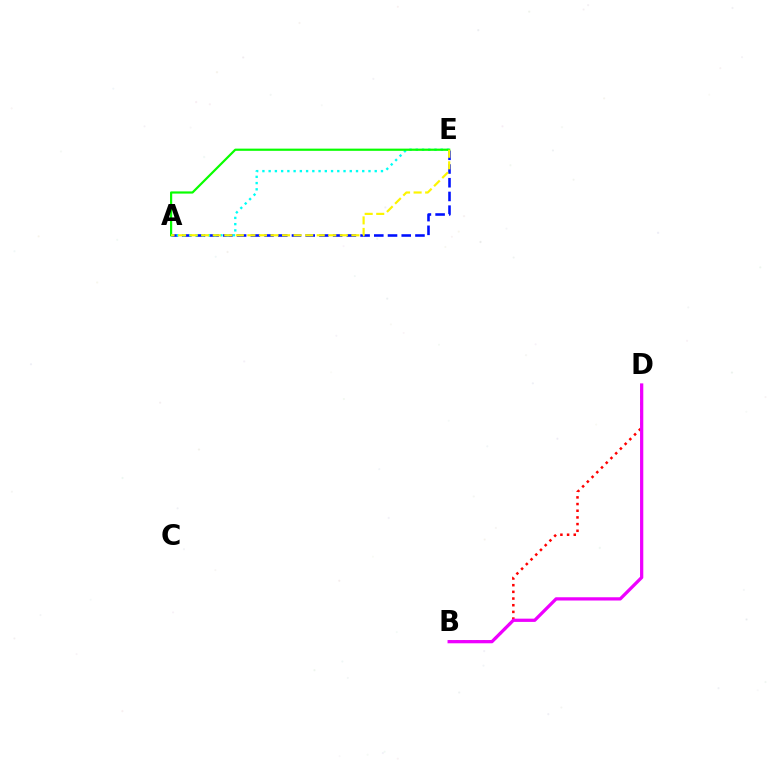{('A', 'E'): [{'color': '#0010ff', 'line_style': 'dashed', 'thickness': 1.86}, {'color': '#00fff6', 'line_style': 'dotted', 'thickness': 1.7}, {'color': '#08ff00', 'line_style': 'solid', 'thickness': 1.58}, {'color': '#fcf500', 'line_style': 'dashed', 'thickness': 1.57}], ('B', 'D'): [{'color': '#ff0000', 'line_style': 'dotted', 'thickness': 1.81}, {'color': '#ee00ff', 'line_style': 'solid', 'thickness': 2.34}]}